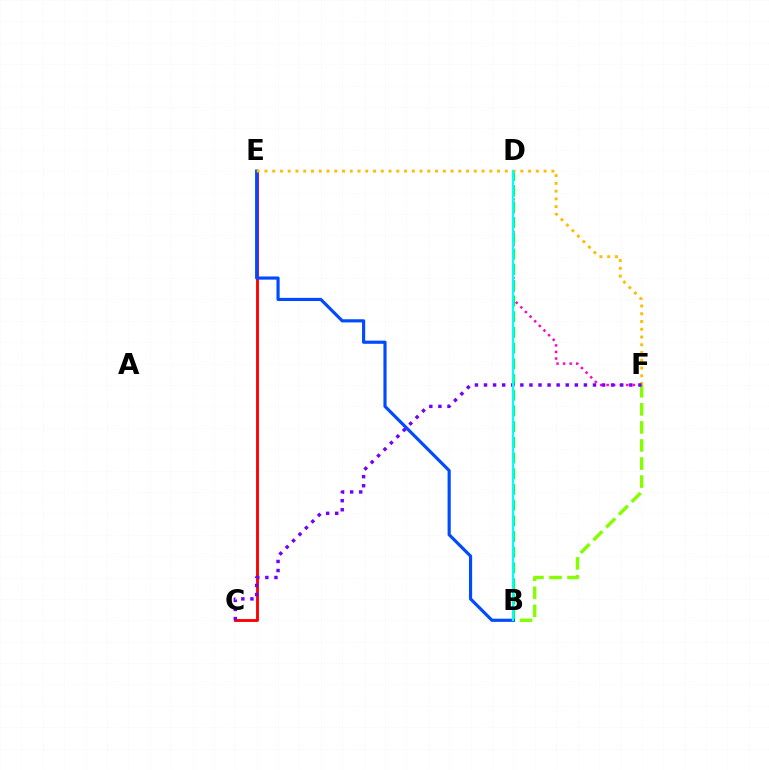{('C', 'E'): [{'color': '#ff0000', 'line_style': 'solid', 'thickness': 2.07}], ('D', 'F'): [{'color': '#ff00cf', 'line_style': 'dotted', 'thickness': 1.78}], ('B', 'D'): [{'color': '#00ff39', 'line_style': 'dashed', 'thickness': 2.13}, {'color': '#00fff6', 'line_style': 'solid', 'thickness': 1.56}], ('B', 'F'): [{'color': '#84ff00', 'line_style': 'dashed', 'thickness': 2.45}], ('B', 'E'): [{'color': '#004bff', 'line_style': 'solid', 'thickness': 2.27}], ('E', 'F'): [{'color': '#ffbd00', 'line_style': 'dotted', 'thickness': 2.11}], ('C', 'F'): [{'color': '#7200ff', 'line_style': 'dotted', 'thickness': 2.47}]}